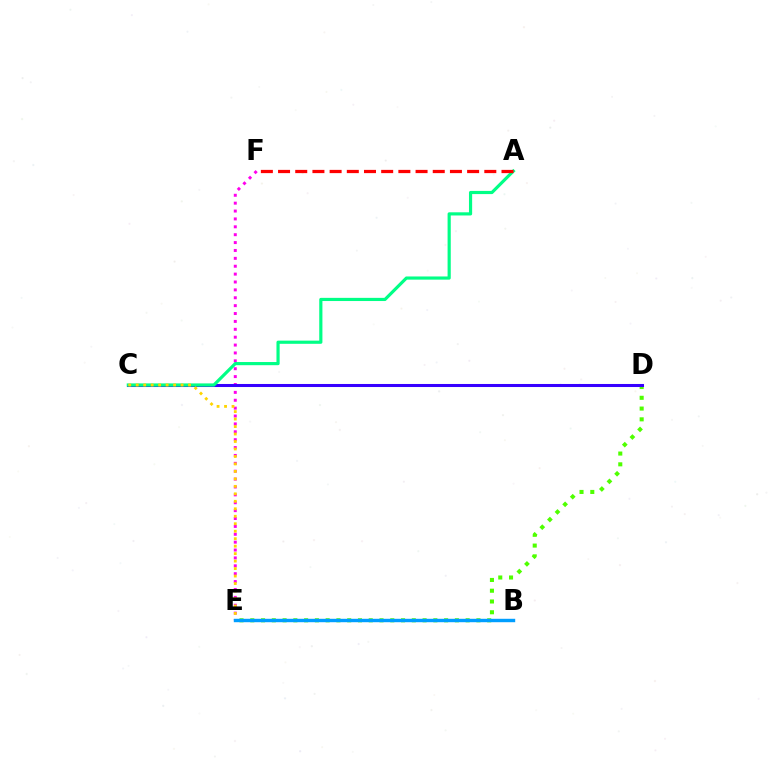{('E', 'F'): [{'color': '#ff00ed', 'line_style': 'dotted', 'thickness': 2.14}], ('D', 'E'): [{'color': '#4fff00', 'line_style': 'dotted', 'thickness': 2.93}], ('C', 'D'): [{'color': '#3700ff', 'line_style': 'solid', 'thickness': 2.19}], ('A', 'C'): [{'color': '#00ff86', 'line_style': 'solid', 'thickness': 2.28}], ('A', 'F'): [{'color': '#ff0000', 'line_style': 'dashed', 'thickness': 2.34}], ('C', 'E'): [{'color': '#ffd500', 'line_style': 'dotted', 'thickness': 2.03}], ('B', 'E'): [{'color': '#009eff', 'line_style': 'solid', 'thickness': 2.46}]}